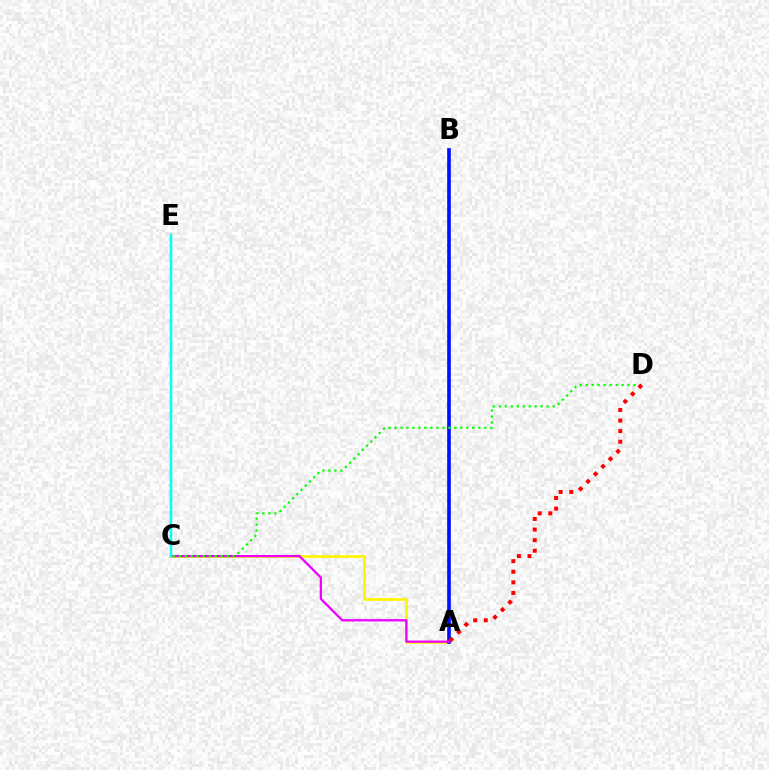{('A', 'C'): [{'color': '#fcf500', 'line_style': 'solid', 'thickness': 1.95}, {'color': '#ee00ff', 'line_style': 'solid', 'thickness': 1.64}], ('A', 'B'): [{'color': '#0010ff', 'line_style': 'solid', 'thickness': 2.63}], ('C', 'D'): [{'color': '#08ff00', 'line_style': 'dotted', 'thickness': 1.63}], ('C', 'E'): [{'color': '#00fff6', 'line_style': 'solid', 'thickness': 1.8}], ('A', 'D'): [{'color': '#ff0000', 'line_style': 'dotted', 'thickness': 2.88}]}